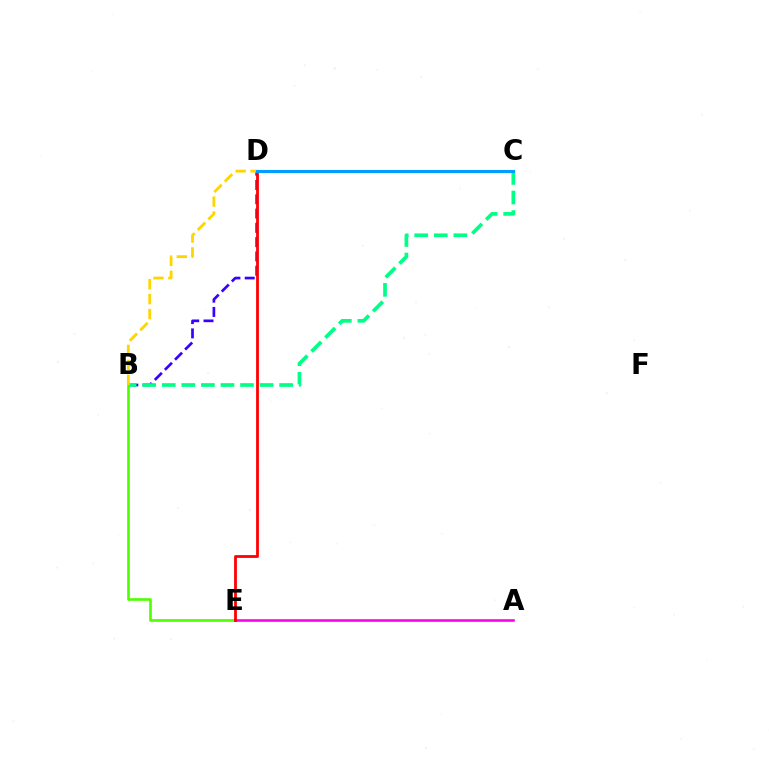{('B', 'D'): [{'color': '#3700ff', 'line_style': 'dashed', 'thickness': 1.94}, {'color': '#ffd500', 'line_style': 'dashed', 'thickness': 2.03}], ('B', 'C'): [{'color': '#00ff86', 'line_style': 'dashed', 'thickness': 2.66}], ('B', 'E'): [{'color': '#4fff00', 'line_style': 'solid', 'thickness': 1.91}], ('A', 'E'): [{'color': '#ff00ed', 'line_style': 'solid', 'thickness': 1.87}], ('D', 'E'): [{'color': '#ff0000', 'line_style': 'solid', 'thickness': 2.0}], ('C', 'D'): [{'color': '#009eff', 'line_style': 'solid', 'thickness': 2.24}]}